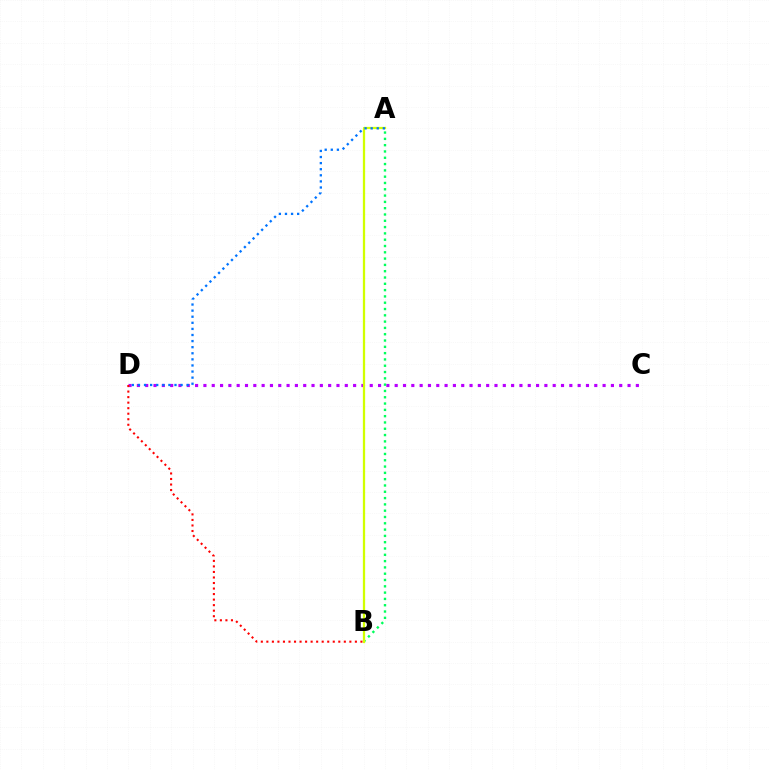{('C', 'D'): [{'color': '#b900ff', 'line_style': 'dotted', 'thickness': 2.26}], ('A', 'B'): [{'color': '#00ff5c', 'line_style': 'dotted', 'thickness': 1.71}, {'color': '#d1ff00', 'line_style': 'solid', 'thickness': 1.63}], ('A', 'D'): [{'color': '#0074ff', 'line_style': 'dotted', 'thickness': 1.66}], ('B', 'D'): [{'color': '#ff0000', 'line_style': 'dotted', 'thickness': 1.5}]}